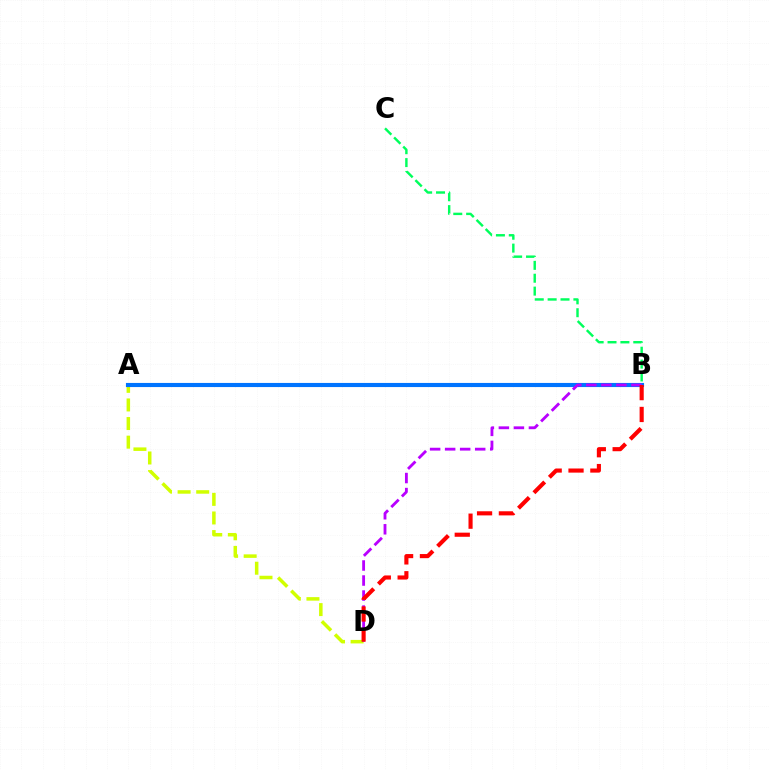{('A', 'D'): [{'color': '#d1ff00', 'line_style': 'dashed', 'thickness': 2.53}], ('A', 'B'): [{'color': '#0074ff', 'line_style': 'solid', 'thickness': 2.97}], ('B', 'D'): [{'color': '#b900ff', 'line_style': 'dashed', 'thickness': 2.04}, {'color': '#ff0000', 'line_style': 'dashed', 'thickness': 2.97}], ('B', 'C'): [{'color': '#00ff5c', 'line_style': 'dashed', 'thickness': 1.75}]}